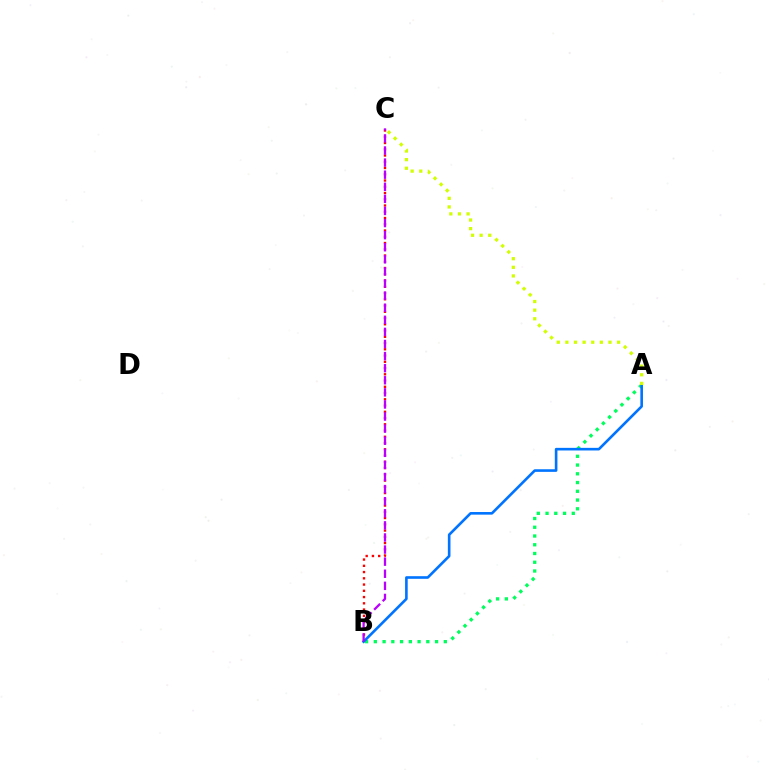{('B', 'C'): [{'color': '#ff0000', 'line_style': 'dotted', 'thickness': 1.7}, {'color': '#b900ff', 'line_style': 'dashed', 'thickness': 1.64}], ('A', 'B'): [{'color': '#00ff5c', 'line_style': 'dotted', 'thickness': 2.38}, {'color': '#0074ff', 'line_style': 'solid', 'thickness': 1.89}], ('A', 'C'): [{'color': '#d1ff00', 'line_style': 'dotted', 'thickness': 2.34}]}